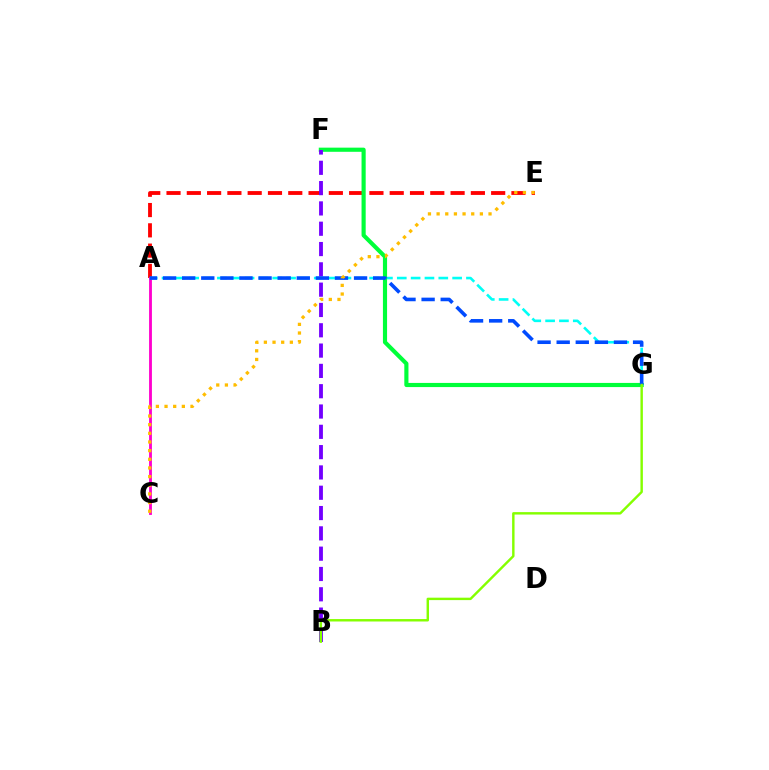{('A', 'E'): [{'color': '#ff0000', 'line_style': 'dashed', 'thickness': 2.76}], ('A', 'G'): [{'color': '#00fff6', 'line_style': 'dashed', 'thickness': 1.88}, {'color': '#004bff', 'line_style': 'dashed', 'thickness': 2.59}], ('A', 'C'): [{'color': '#ff00cf', 'line_style': 'solid', 'thickness': 2.04}], ('F', 'G'): [{'color': '#00ff39', 'line_style': 'solid', 'thickness': 2.99}], ('B', 'F'): [{'color': '#7200ff', 'line_style': 'dashed', 'thickness': 2.76}], ('B', 'G'): [{'color': '#84ff00', 'line_style': 'solid', 'thickness': 1.75}], ('C', 'E'): [{'color': '#ffbd00', 'line_style': 'dotted', 'thickness': 2.35}]}